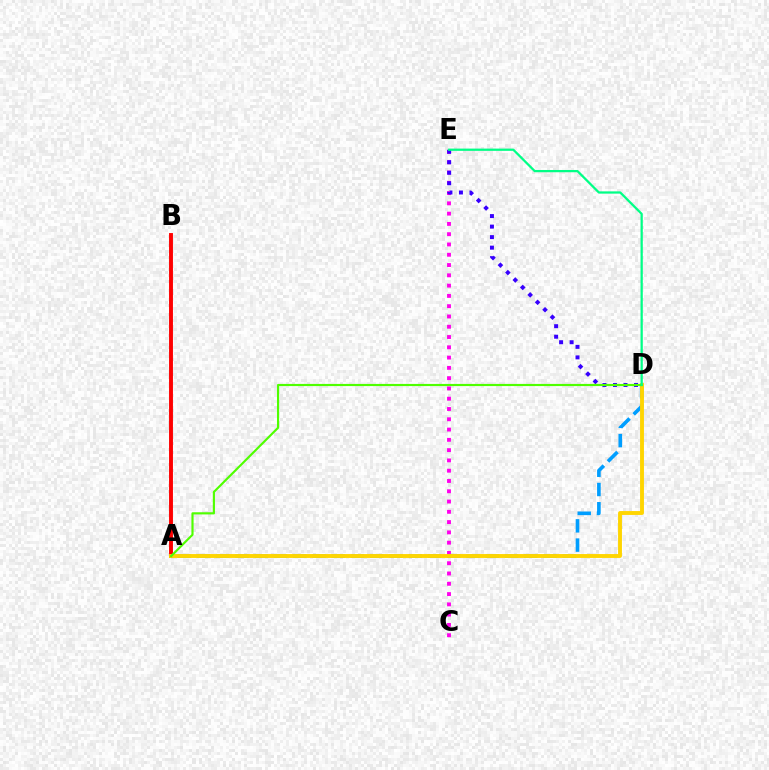{('C', 'E'): [{'color': '#ff00ed', 'line_style': 'dotted', 'thickness': 2.79}], ('D', 'E'): [{'color': '#3700ff', 'line_style': 'dotted', 'thickness': 2.86}, {'color': '#00ff86', 'line_style': 'solid', 'thickness': 1.63}], ('A', 'B'): [{'color': '#ff0000', 'line_style': 'solid', 'thickness': 2.81}], ('A', 'D'): [{'color': '#009eff', 'line_style': 'dashed', 'thickness': 2.61}, {'color': '#ffd500', 'line_style': 'solid', 'thickness': 2.79}, {'color': '#4fff00', 'line_style': 'solid', 'thickness': 1.56}]}